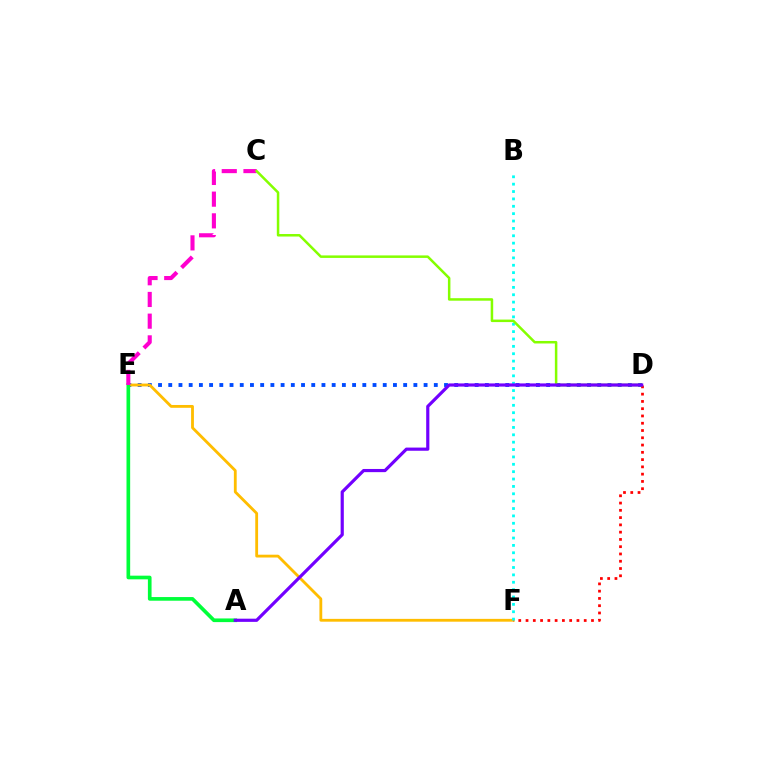{('D', 'E'): [{'color': '#004bff', 'line_style': 'dotted', 'thickness': 2.78}], ('E', 'F'): [{'color': '#ffbd00', 'line_style': 'solid', 'thickness': 2.03}], ('A', 'E'): [{'color': '#00ff39', 'line_style': 'solid', 'thickness': 2.64}], ('D', 'F'): [{'color': '#ff0000', 'line_style': 'dotted', 'thickness': 1.98}], ('C', 'E'): [{'color': '#ff00cf', 'line_style': 'dashed', 'thickness': 2.95}], ('B', 'F'): [{'color': '#00fff6', 'line_style': 'dotted', 'thickness': 2.0}], ('C', 'D'): [{'color': '#84ff00', 'line_style': 'solid', 'thickness': 1.8}], ('A', 'D'): [{'color': '#7200ff', 'line_style': 'solid', 'thickness': 2.29}]}